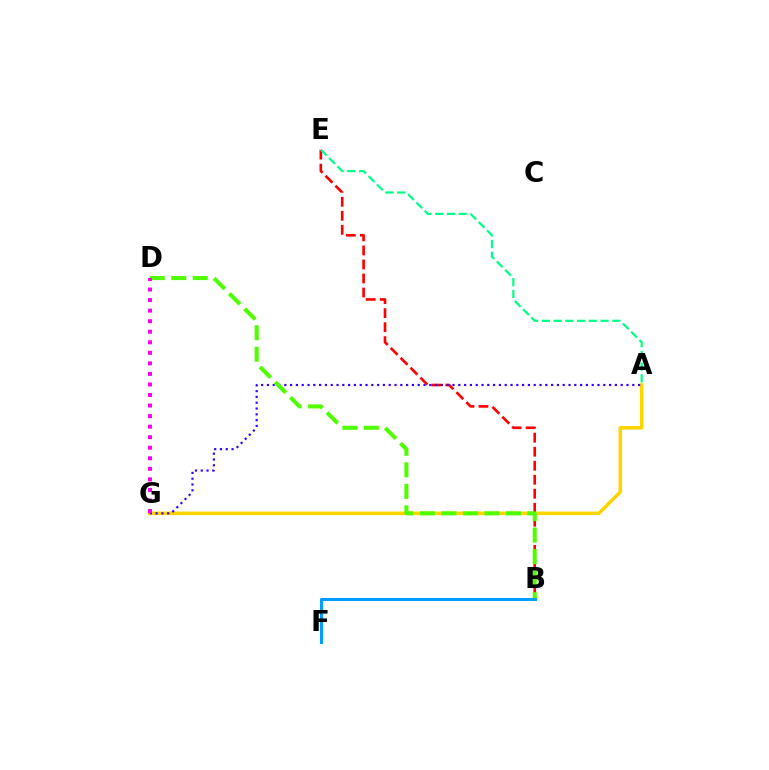{('A', 'G'): [{'color': '#ffd500', 'line_style': 'solid', 'thickness': 2.56}, {'color': '#3700ff', 'line_style': 'dotted', 'thickness': 1.58}], ('B', 'E'): [{'color': '#ff0000', 'line_style': 'dashed', 'thickness': 1.9}], ('B', 'D'): [{'color': '#4fff00', 'line_style': 'dashed', 'thickness': 2.92}], ('D', 'G'): [{'color': '#ff00ed', 'line_style': 'dotted', 'thickness': 2.87}], ('A', 'E'): [{'color': '#00ff86', 'line_style': 'dashed', 'thickness': 1.59}], ('B', 'F'): [{'color': '#009eff', 'line_style': 'solid', 'thickness': 2.19}]}